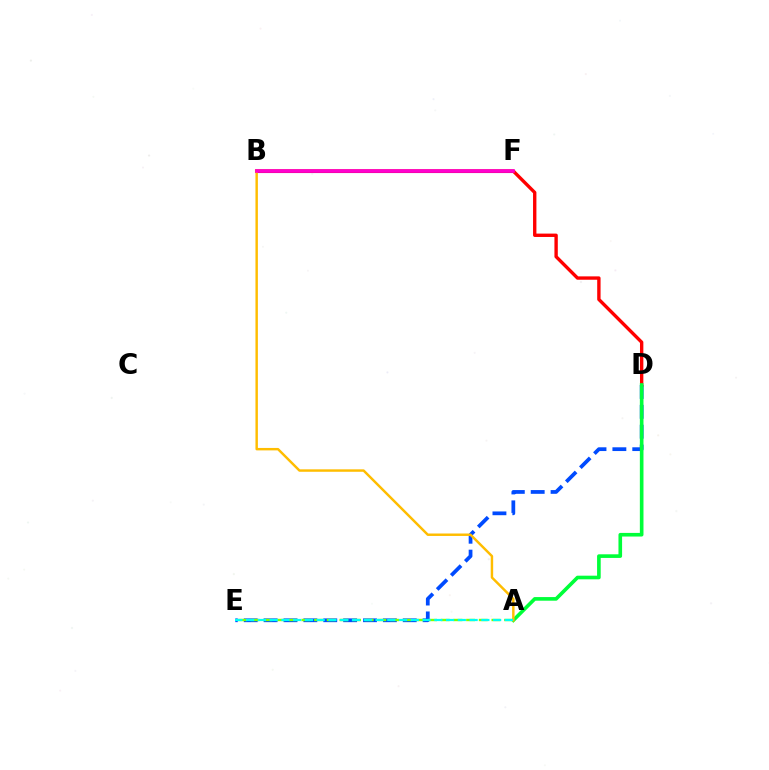{('B', 'F'): [{'color': '#7200ff', 'line_style': 'solid', 'thickness': 2.23}, {'color': '#ff00cf', 'line_style': 'solid', 'thickness': 2.58}], ('D', 'E'): [{'color': '#004bff', 'line_style': 'dashed', 'thickness': 2.7}], ('B', 'D'): [{'color': '#ff0000', 'line_style': 'solid', 'thickness': 2.42}], ('A', 'D'): [{'color': '#00ff39', 'line_style': 'solid', 'thickness': 2.61}], ('A', 'B'): [{'color': '#ffbd00', 'line_style': 'solid', 'thickness': 1.76}], ('A', 'E'): [{'color': '#84ff00', 'line_style': 'dashed', 'thickness': 1.72}, {'color': '#00fff6', 'line_style': 'dashed', 'thickness': 1.6}]}